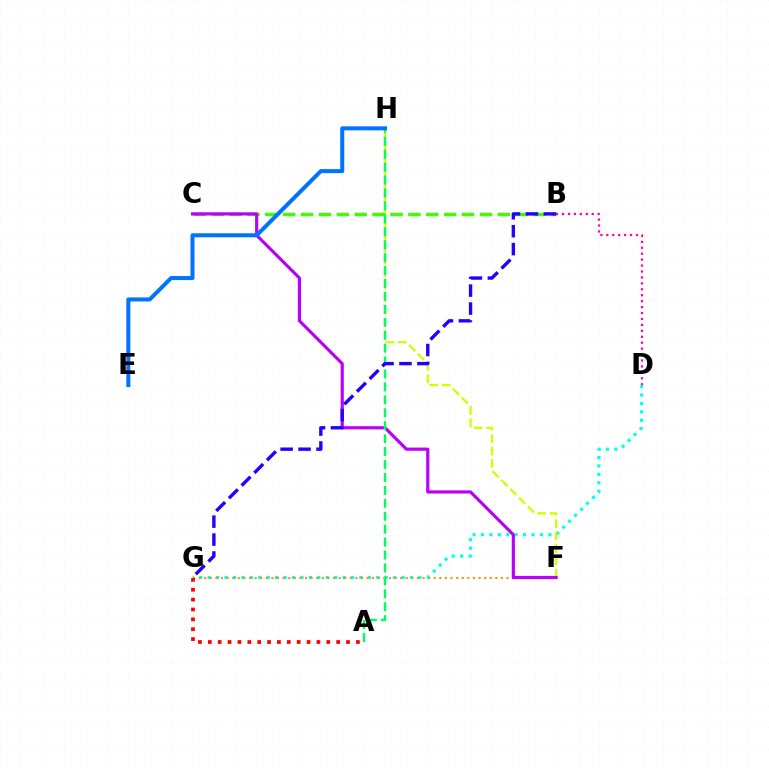{('D', 'G'): [{'color': '#00fff6', 'line_style': 'dotted', 'thickness': 2.29}], ('F', 'H'): [{'color': '#d1ff00', 'line_style': 'dashed', 'thickness': 1.68}], ('B', 'C'): [{'color': '#3dff00', 'line_style': 'dashed', 'thickness': 2.43}], ('F', 'G'): [{'color': '#ff9400', 'line_style': 'dotted', 'thickness': 1.52}], ('C', 'F'): [{'color': '#b900ff', 'line_style': 'solid', 'thickness': 2.28}], ('A', 'H'): [{'color': '#00ff5c', 'line_style': 'dashed', 'thickness': 1.76}], ('B', 'G'): [{'color': '#2500ff', 'line_style': 'dashed', 'thickness': 2.44}], ('B', 'D'): [{'color': '#ff00ac', 'line_style': 'dotted', 'thickness': 1.61}], ('E', 'H'): [{'color': '#0074ff', 'line_style': 'solid', 'thickness': 2.89}], ('A', 'G'): [{'color': '#ff0000', 'line_style': 'dotted', 'thickness': 2.68}]}